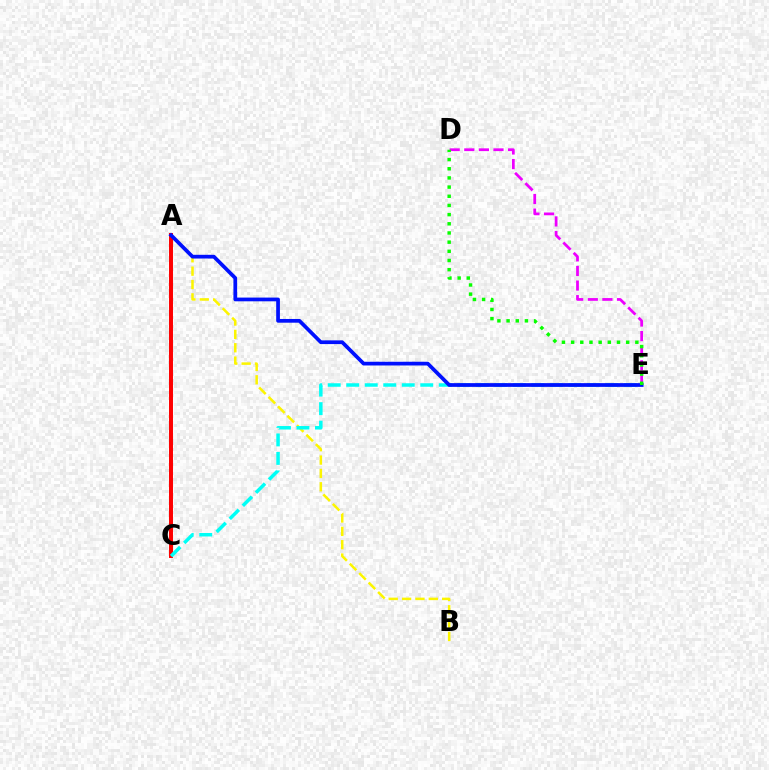{('A', 'B'): [{'color': '#fcf500', 'line_style': 'dashed', 'thickness': 1.81}], ('A', 'C'): [{'color': '#ff0000', 'line_style': 'solid', 'thickness': 2.85}], ('D', 'E'): [{'color': '#ee00ff', 'line_style': 'dashed', 'thickness': 1.98}, {'color': '#08ff00', 'line_style': 'dotted', 'thickness': 2.49}], ('C', 'E'): [{'color': '#00fff6', 'line_style': 'dashed', 'thickness': 2.51}], ('A', 'E'): [{'color': '#0010ff', 'line_style': 'solid', 'thickness': 2.68}]}